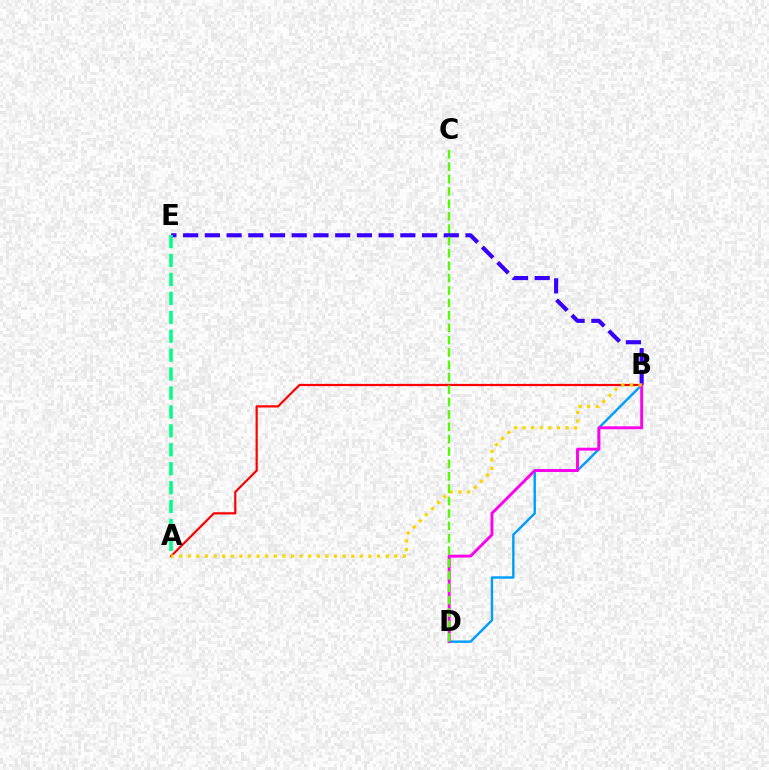{('B', 'E'): [{'color': '#3700ff', 'line_style': 'dashed', 'thickness': 2.95}], ('B', 'D'): [{'color': '#009eff', 'line_style': 'solid', 'thickness': 1.75}, {'color': '#ff00ed', 'line_style': 'solid', 'thickness': 2.09}], ('A', 'B'): [{'color': '#ff0000', 'line_style': 'solid', 'thickness': 1.58}, {'color': '#ffd500', 'line_style': 'dotted', 'thickness': 2.34}], ('A', 'E'): [{'color': '#00ff86', 'line_style': 'dashed', 'thickness': 2.57}], ('C', 'D'): [{'color': '#4fff00', 'line_style': 'dashed', 'thickness': 1.68}]}